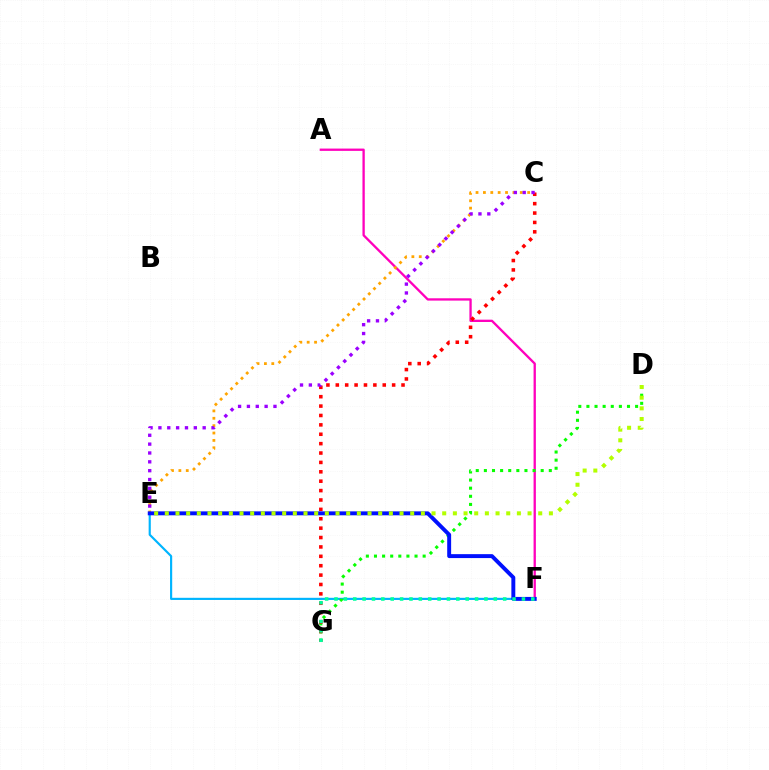{('E', 'F'): [{'color': '#00b5ff', 'line_style': 'solid', 'thickness': 1.56}, {'color': '#0010ff', 'line_style': 'solid', 'thickness': 2.82}], ('A', 'F'): [{'color': '#ff00bd', 'line_style': 'solid', 'thickness': 1.67}], ('D', 'G'): [{'color': '#08ff00', 'line_style': 'dotted', 'thickness': 2.2}], ('C', 'G'): [{'color': '#ff0000', 'line_style': 'dotted', 'thickness': 2.55}], ('C', 'E'): [{'color': '#ffa500', 'line_style': 'dotted', 'thickness': 2.0}, {'color': '#9b00ff', 'line_style': 'dotted', 'thickness': 2.4}], ('F', 'G'): [{'color': '#00ff9d', 'line_style': 'dotted', 'thickness': 2.55}], ('D', 'E'): [{'color': '#b3ff00', 'line_style': 'dotted', 'thickness': 2.9}]}